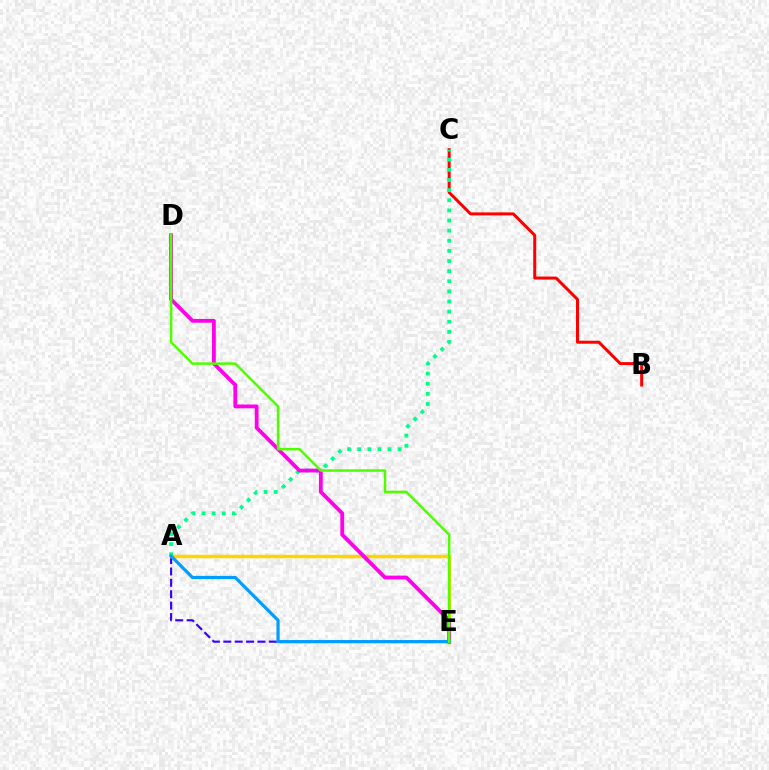{('A', 'E'): [{'color': '#3700ff', 'line_style': 'dashed', 'thickness': 1.55}, {'color': '#ffd500', 'line_style': 'solid', 'thickness': 2.51}, {'color': '#009eff', 'line_style': 'solid', 'thickness': 2.31}], ('B', 'C'): [{'color': '#ff0000', 'line_style': 'solid', 'thickness': 2.16}], ('A', 'C'): [{'color': '#00ff86', 'line_style': 'dotted', 'thickness': 2.75}], ('D', 'E'): [{'color': '#ff00ed', 'line_style': 'solid', 'thickness': 2.74}, {'color': '#4fff00', 'line_style': 'solid', 'thickness': 1.81}]}